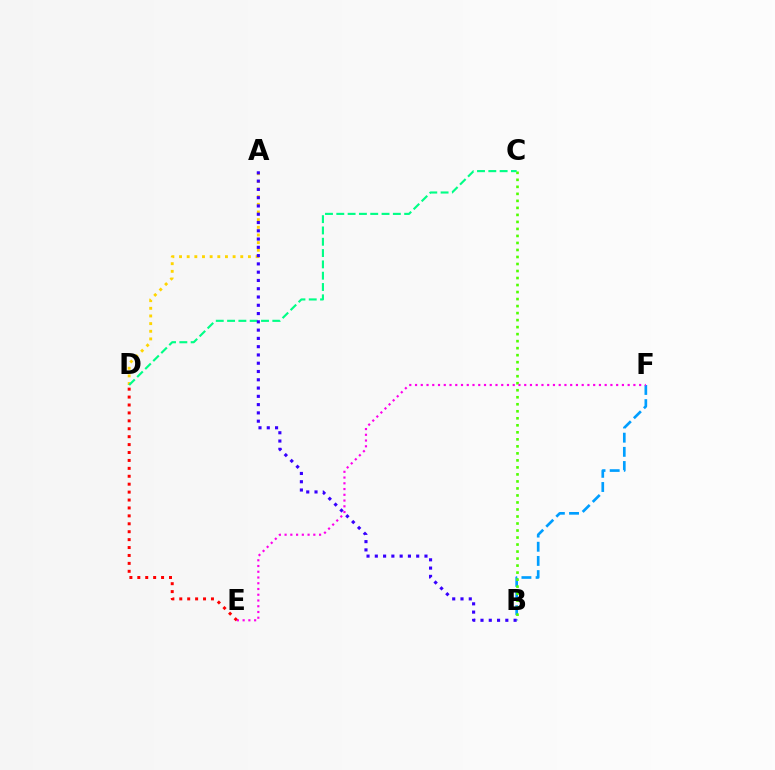{('B', 'F'): [{'color': '#009eff', 'line_style': 'dashed', 'thickness': 1.93}], ('A', 'D'): [{'color': '#ffd500', 'line_style': 'dotted', 'thickness': 2.08}], ('B', 'C'): [{'color': '#4fff00', 'line_style': 'dotted', 'thickness': 1.91}], ('C', 'D'): [{'color': '#00ff86', 'line_style': 'dashed', 'thickness': 1.54}], ('A', 'B'): [{'color': '#3700ff', 'line_style': 'dotted', 'thickness': 2.25}], ('E', 'F'): [{'color': '#ff00ed', 'line_style': 'dotted', 'thickness': 1.56}], ('D', 'E'): [{'color': '#ff0000', 'line_style': 'dotted', 'thickness': 2.15}]}